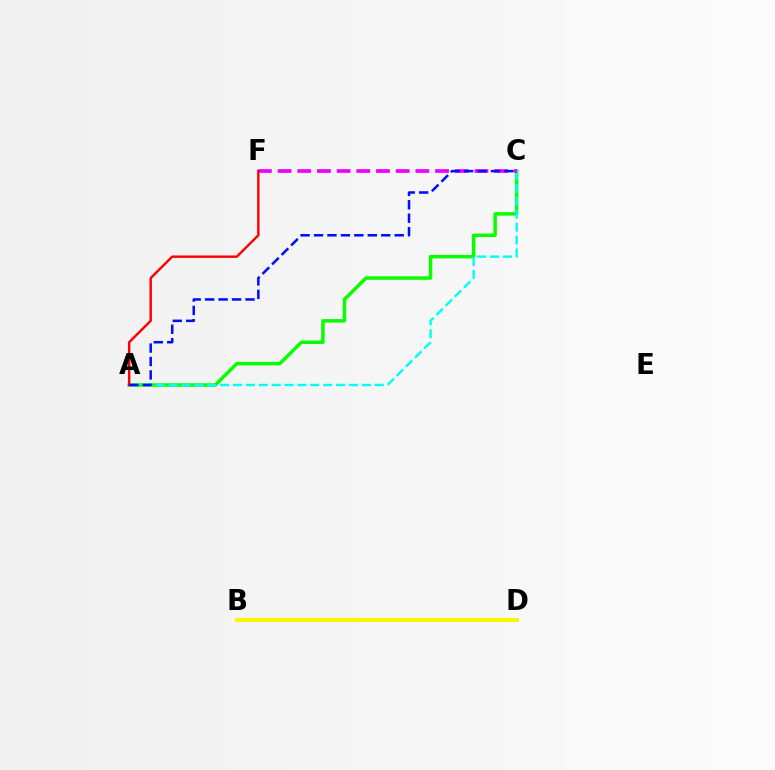{('B', 'D'): [{'color': '#fcf500', 'line_style': 'solid', 'thickness': 2.96}], ('A', 'C'): [{'color': '#08ff00', 'line_style': 'solid', 'thickness': 2.51}, {'color': '#00fff6', 'line_style': 'dashed', 'thickness': 1.75}, {'color': '#0010ff', 'line_style': 'dashed', 'thickness': 1.83}], ('C', 'F'): [{'color': '#ee00ff', 'line_style': 'dashed', 'thickness': 2.67}], ('A', 'F'): [{'color': '#ff0000', 'line_style': 'solid', 'thickness': 1.74}]}